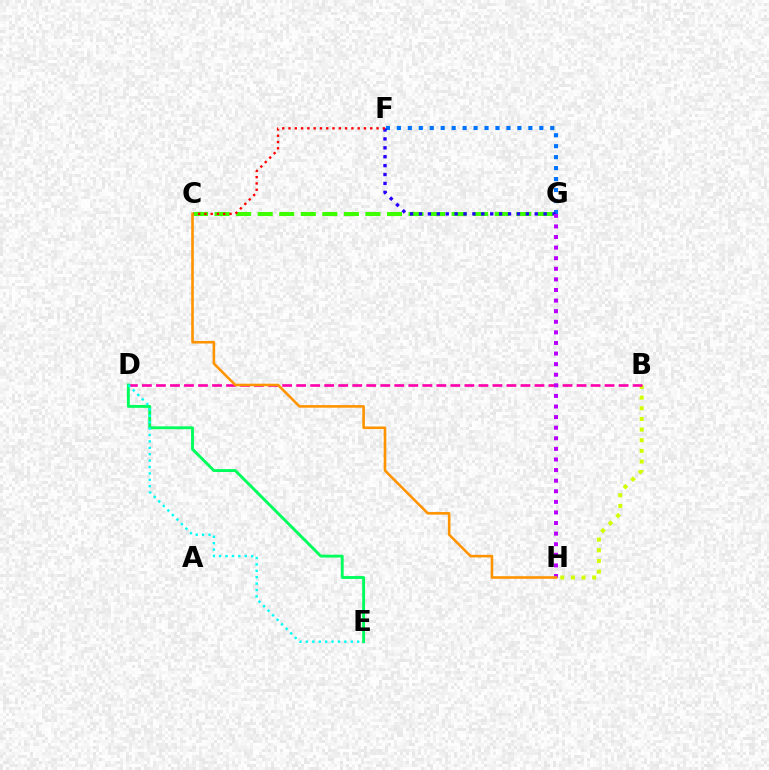{('C', 'G'): [{'color': '#3dff00', 'line_style': 'dashed', 'thickness': 2.93}], ('F', 'G'): [{'color': '#0074ff', 'line_style': 'dotted', 'thickness': 2.98}, {'color': '#2500ff', 'line_style': 'dotted', 'thickness': 2.42}], ('B', 'H'): [{'color': '#d1ff00', 'line_style': 'dotted', 'thickness': 2.89}], ('C', 'F'): [{'color': '#ff0000', 'line_style': 'dotted', 'thickness': 1.71}], ('B', 'D'): [{'color': '#ff00ac', 'line_style': 'dashed', 'thickness': 1.9}], ('G', 'H'): [{'color': '#b900ff', 'line_style': 'dotted', 'thickness': 2.88}], ('C', 'H'): [{'color': '#ff9400', 'line_style': 'solid', 'thickness': 1.88}], ('D', 'E'): [{'color': '#00ff5c', 'line_style': 'solid', 'thickness': 2.08}, {'color': '#00fff6', 'line_style': 'dotted', 'thickness': 1.74}]}